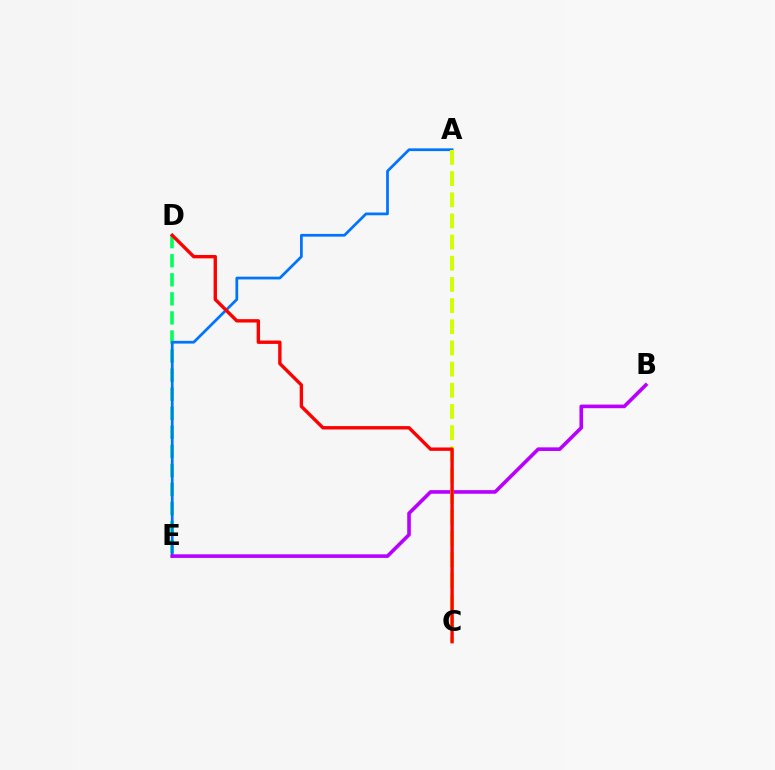{('D', 'E'): [{'color': '#00ff5c', 'line_style': 'dashed', 'thickness': 2.59}], ('A', 'E'): [{'color': '#0074ff', 'line_style': 'solid', 'thickness': 1.98}], ('B', 'E'): [{'color': '#b900ff', 'line_style': 'solid', 'thickness': 2.6}], ('A', 'C'): [{'color': '#d1ff00', 'line_style': 'dashed', 'thickness': 2.88}], ('C', 'D'): [{'color': '#ff0000', 'line_style': 'solid', 'thickness': 2.43}]}